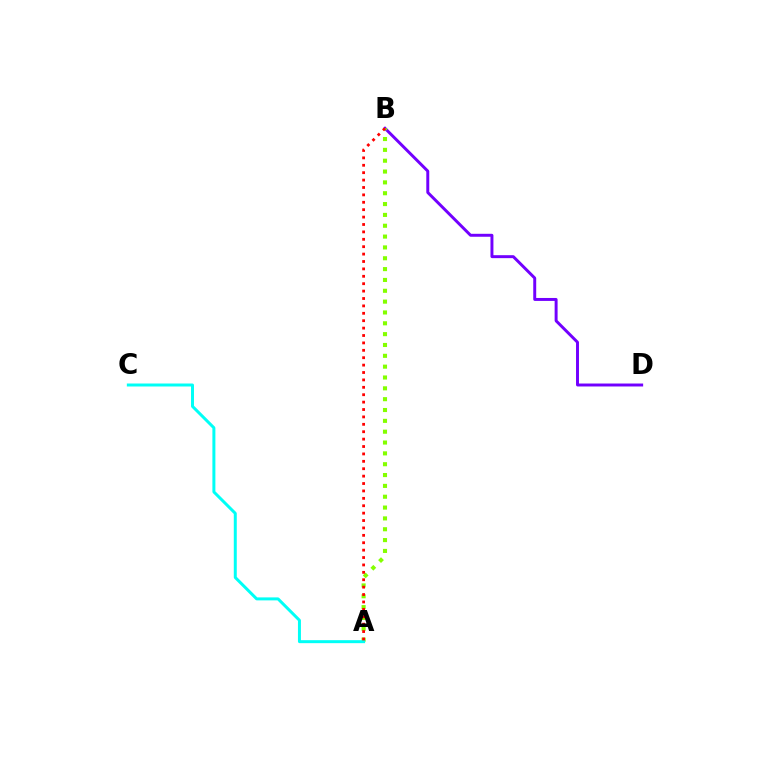{('B', 'D'): [{'color': '#7200ff', 'line_style': 'solid', 'thickness': 2.13}], ('A', 'B'): [{'color': '#84ff00', 'line_style': 'dotted', 'thickness': 2.95}, {'color': '#ff0000', 'line_style': 'dotted', 'thickness': 2.01}], ('A', 'C'): [{'color': '#00fff6', 'line_style': 'solid', 'thickness': 2.15}]}